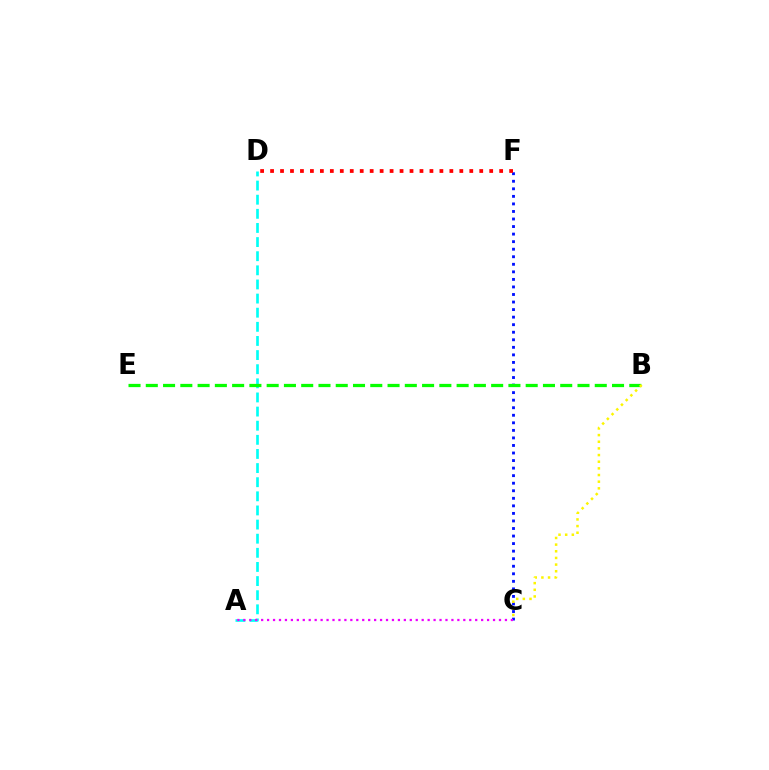{('A', 'D'): [{'color': '#00fff6', 'line_style': 'dashed', 'thickness': 1.92}], ('C', 'F'): [{'color': '#0010ff', 'line_style': 'dotted', 'thickness': 2.05}], ('D', 'F'): [{'color': '#ff0000', 'line_style': 'dotted', 'thickness': 2.71}], ('B', 'E'): [{'color': '#08ff00', 'line_style': 'dashed', 'thickness': 2.35}], ('A', 'C'): [{'color': '#ee00ff', 'line_style': 'dotted', 'thickness': 1.62}], ('B', 'C'): [{'color': '#fcf500', 'line_style': 'dotted', 'thickness': 1.81}]}